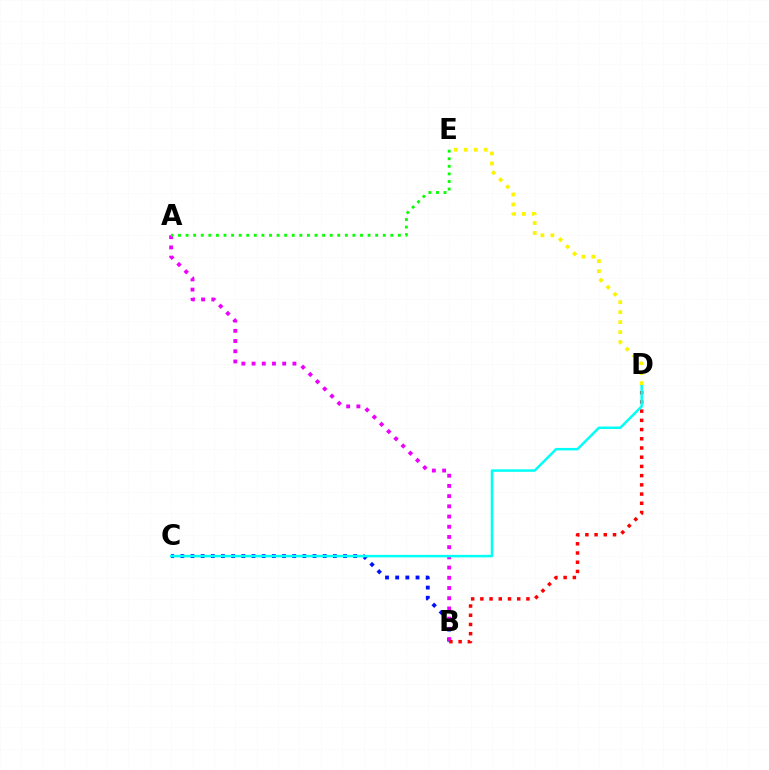{('B', 'C'): [{'color': '#0010ff', 'line_style': 'dotted', 'thickness': 2.76}], ('A', 'B'): [{'color': '#ee00ff', 'line_style': 'dotted', 'thickness': 2.77}], ('A', 'E'): [{'color': '#08ff00', 'line_style': 'dotted', 'thickness': 2.06}], ('B', 'D'): [{'color': '#ff0000', 'line_style': 'dotted', 'thickness': 2.5}], ('C', 'D'): [{'color': '#00fff6', 'line_style': 'solid', 'thickness': 1.79}], ('D', 'E'): [{'color': '#fcf500', 'line_style': 'dotted', 'thickness': 2.71}]}